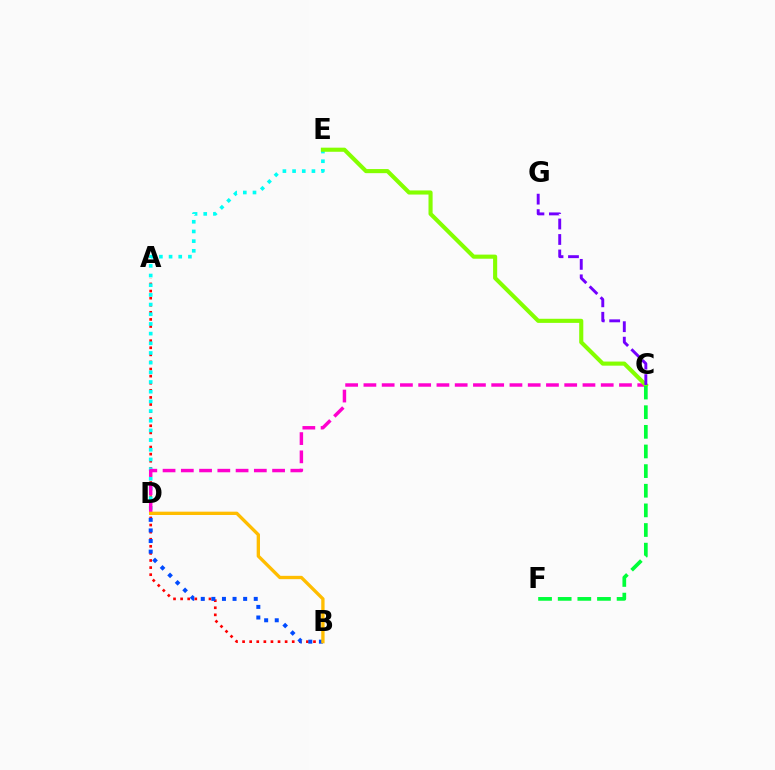{('A', 'B'): [{'color': '#ff0000', 'line_style': 'dotted', 'thickness': 1.93}], ('D', 'E'): [{'color': '#00fff6', 'line_style': 'dotted', 'thickness': 2.63}], ('C', 'D'): [{'color': '#ff00cf', 'line_style': 'dashed', 'thickness': 2.48}], ('B', 'D'): [{'color': '#004bff', 'line_style': 'dotted', 'thickness': 2.88}, {'color': '#ffbd00', 'line_style': 'solid', 'thickness': 2.39}], ('C', 'E'): [{'color': '#84ff00', 'line_style': 'solid', 'thickness': 2.96}], ('C', 'G'): [{'color': '#7200ff', 'line_style': 'dashed', 'thickness': 2.1}], ('C', 'F'): [{'color': '#00ff39', 'line_style': 'dashed', 'thickness': 2.67}]}